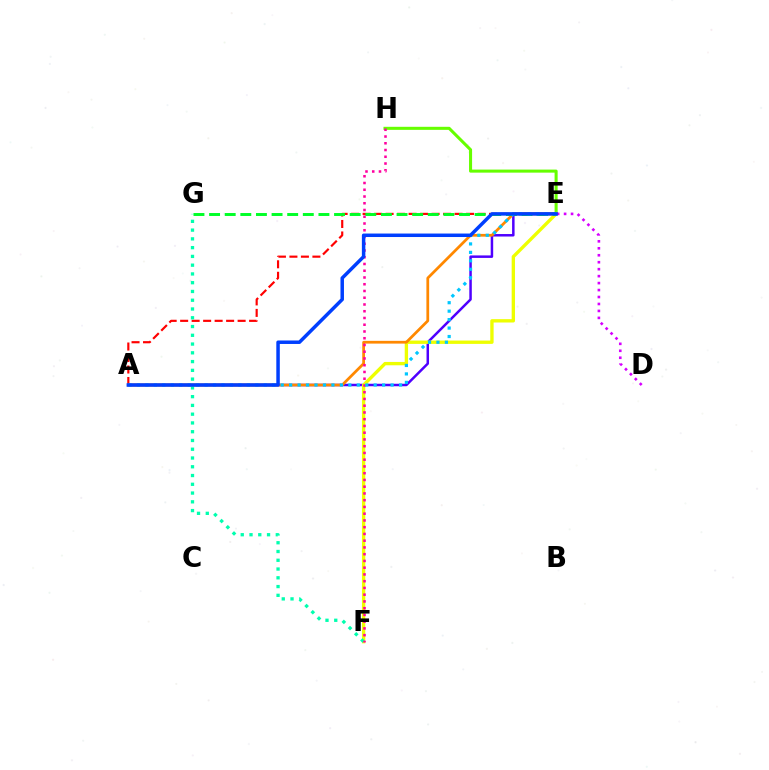{('E', 'H'): [{'color': '#66ff00', 'line_style': 'solid', 'thickness': 2.2}], ('A', 'E'): [{'color': '#ff0000', 'line_style': 'dashed', 'thickness': 1.56}, {'color': '#4f00ff', 'line_style': 'solid', 'thickness': 1.8}, {'color': '#ff8800', 'line_style': 'solid', 'thickness': 1.98}, {'color': '#00c7ff', 'line_style': 'dotted', 'thickness': 2.3}, {'color': '#003fff', 'line_style': 'solid', 'thickness': 2.51}], ('E', 'F'): [{'color': '#eeff00', 'line_style': 'solid', 'thickness': 2.41}], ('E', 'G'): [{'color': '#00ff27', 'line_style': 'dashed', 'thickness': 2.12}], ('D', 'E'): [{'color': '#d600ff', 'line_style': 'dotted', 'thickness': 1.89}], ('F', 'G'): [{'color': '#00ffaf', 'line_style': 'dotted', 'thickness': 2.38}], ('F', 'H'): [{'color': '#ff00a0', 'line_style': 'dotted', 'thickness': 1.83}]}